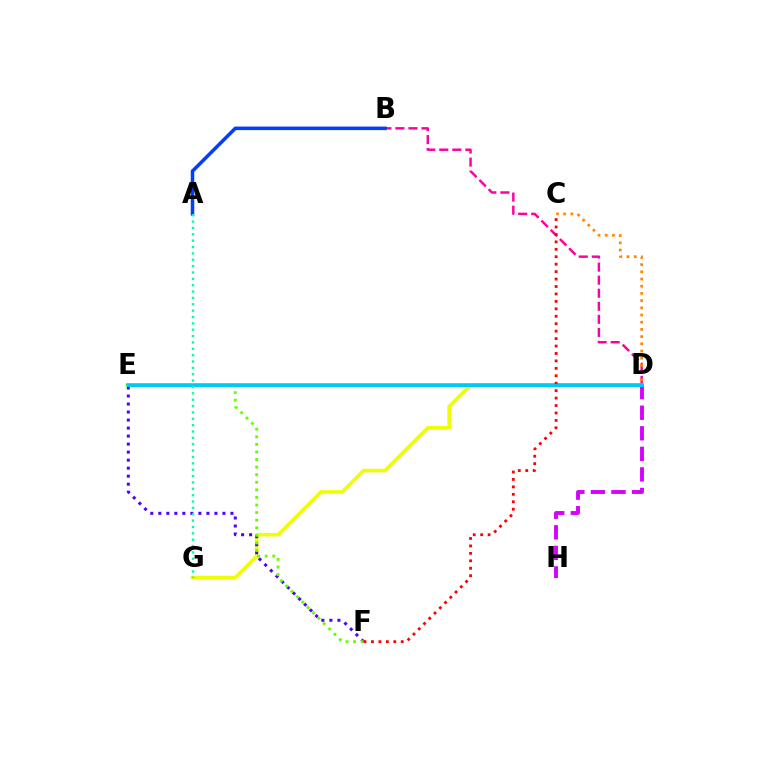{('D', 'G'): [{'color': '#eeff00', 'line_style': 'solid', 'thickness': 2.58}], ('D', 'H'): [{'color': '#d600ff', 'line_style': 'dashed', 'thickness': 2.79}], ('B', 'D'): [{'color': '#ff00a0', 'line_style': 'dashed', 'thickness': 1.77}], ('C', 'D'): [{'color': '#ff8800', 'line_style': 'dotted', 'thickness': 1.96}], ('E', 'F'): [{'color': '#4f00ff', 'line_style': 'dotted', 'thickness': 2.18}, {'color': '#66ff00', 'line_style': 'dotted', 'thickness': 2.06}], ('A', 'B'): [{'color': '#003fff', 'line_style': 'solid', 'thickness': 2.54}], ('D', 'E'): [{'color': '#00ff27', 'line_style': 'solid', 'thickness': 2.66}, {'color': '#00c7ff', 'line_style': 'solid', 'thickness': 2.09}], ('C', 'F'): [{'color': '#ff0000', 'line_style': 'dotted', 'thickness': 2.02}], ('A', 'G'): [{'color': '#00ffaf', 'line_style': 'dotted', 'thickness': 1.73}]}